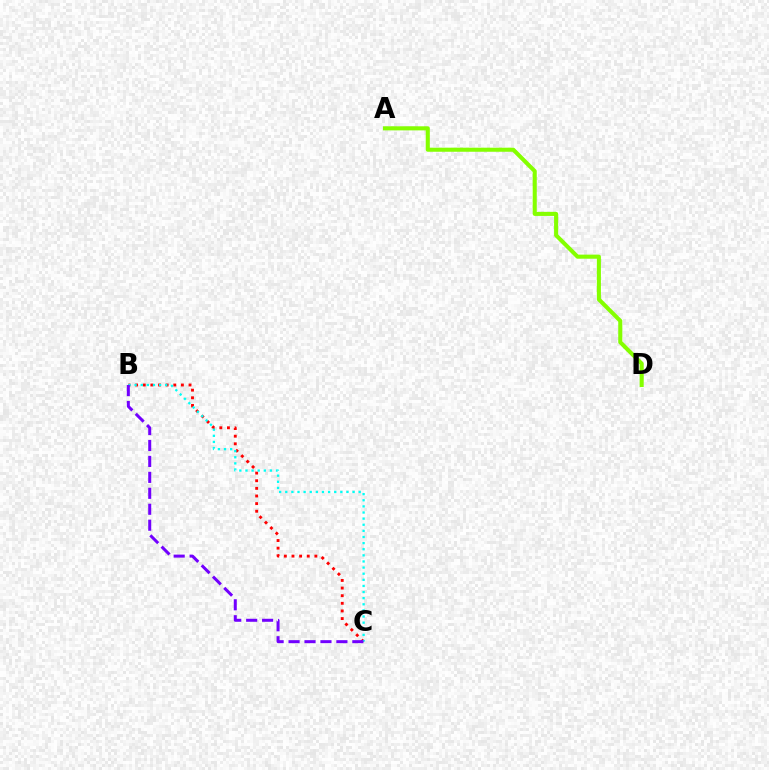{('B', 'C'): [{'color': '#ff0000', 'line_style': 'dotted', 'thickness': 2.07}, {'color': '#00fff6', 'line_style': 'dotted', 'thickness': 1.66}, {'color': '#7200ff', 'line_style': 'dashed', 'thickness': 2.17}], ('A', 'D'): [{'color': '#84ff00', 'line_style': 'solid', 'thickness': 2.93}]}